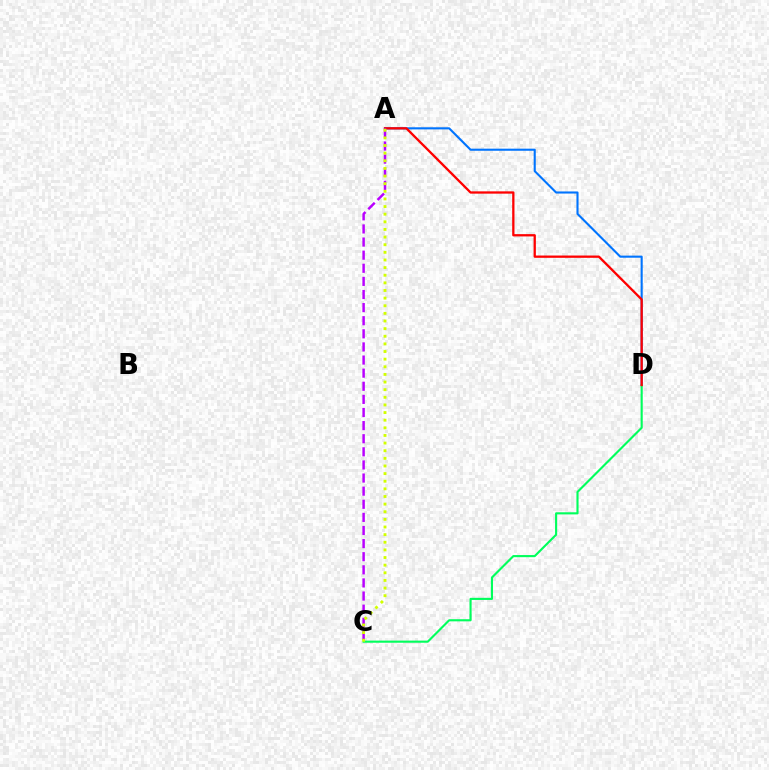{('A', 'D'): [{'color': '#0074ff', 'line_style': 'solid', 'thickness': 1.51}, {'color': '#ff0000', 'line_style': 'solid', 'thickness': 1.65}], ('C', 'D'): [{'color': '#00ff5c', 'line_style': 'solid', 'thickness': 1.53}], ('A', 'C'): [{'color': '#b900ff', 'line_style': 'dashed', 'thickness': 1.78}, {'color': '#d1ff00', 'line_style': 'dotted', 'thickness': 2.07}]}